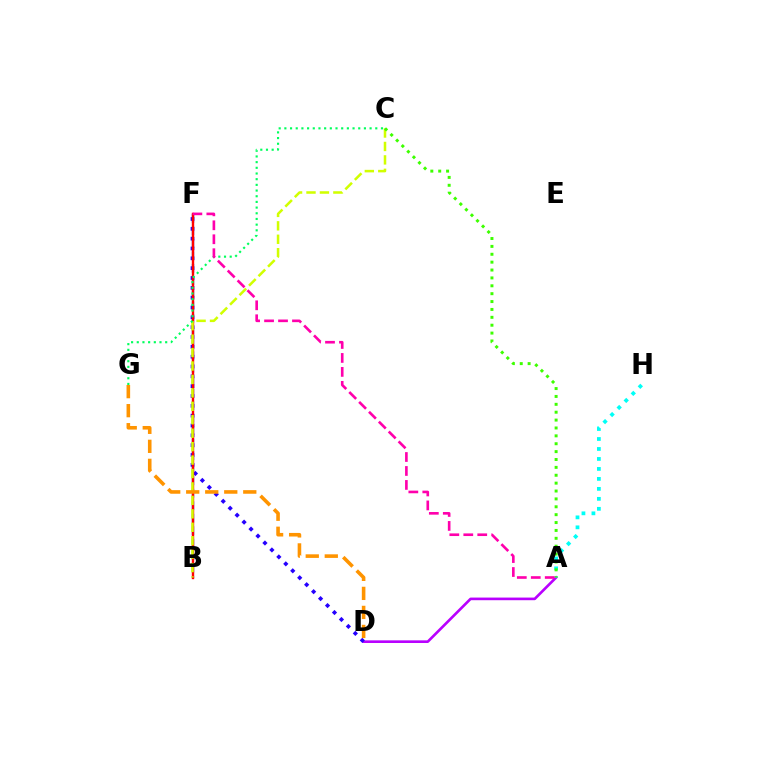{('A', 'D'): [{'color': '#b900ff', 'line_style': 'solid', 'thickness': 1.9}], ('B', 'F'): [{'color': '#0074ff', 'line_style': 'dashed', 'thickness': 1.7}, {'color': '#ff0000', 'line_style': 'solid', 'thickness': 1.72}], ('D', 'F'): [{'color': '#2500ff', 'line_style': 'dotted', 'thickness': 2.67}], ('A', 'H'): [{'color': '#00fff6', 'line_style': 'dotted', 'thickness': 2.71}], ('B', 'C'): [{'color': '#d1ff00', 'line_style': 'dashed', 'thickness': 1.83}], ('C', 'G'): [{'color': '#00ff5c', 'line_style': 'dotted', 'thickness': 1.54}], ('A', 'C'): [{'color': '#3dff00', 'line_style': 'dotted', 'thickness': 2.14}], ('A', 'F'): [{'color': '#ff00ac', 'line_style': 'dashed', 'thickness': 1.9}], ('D', 'G'): [{'color': '#ff9400', 'line_style': 'dashed', 'thickness': 2.58}]}